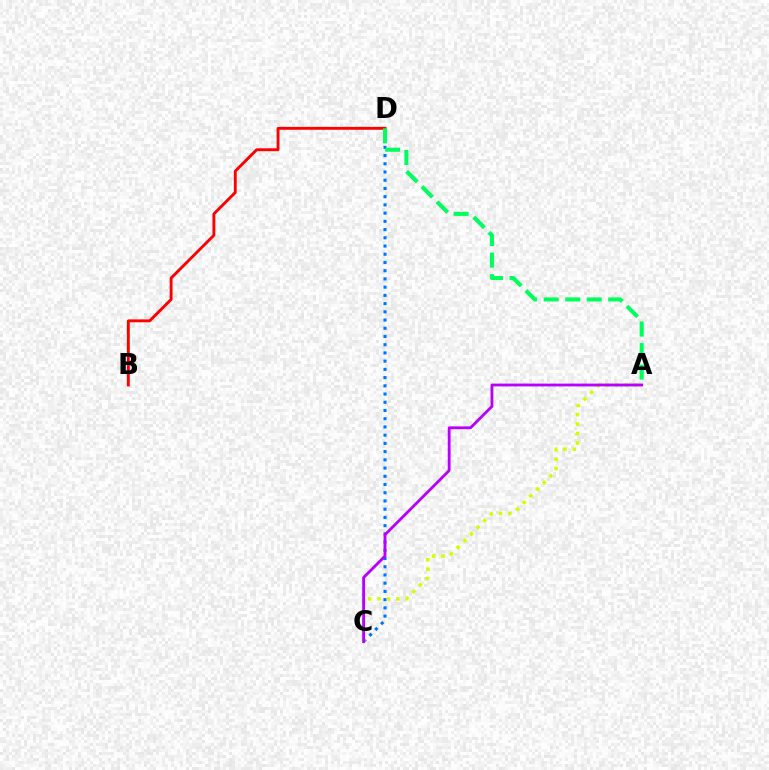{('C', 'D'): [{'color': '#0074ff', 'line_style': 'dotted', 'thickness': 2.23}], ('B', 'D'): [{'color': '#ff0000', 'line_style': 'solid', 'thickness': 2.08}], ('A', 'D'): [{'color': '#00ff5c', 'line_style': 'dashed', 'thickness': 2.92}], ('A', 'C'): [{'color': '#d1ff00', 'line_style': 'dotted', 'thickness': 2.56}, {'color': '#b900ff', 'line_style': 'solid', 'thickness': 2.03}]}